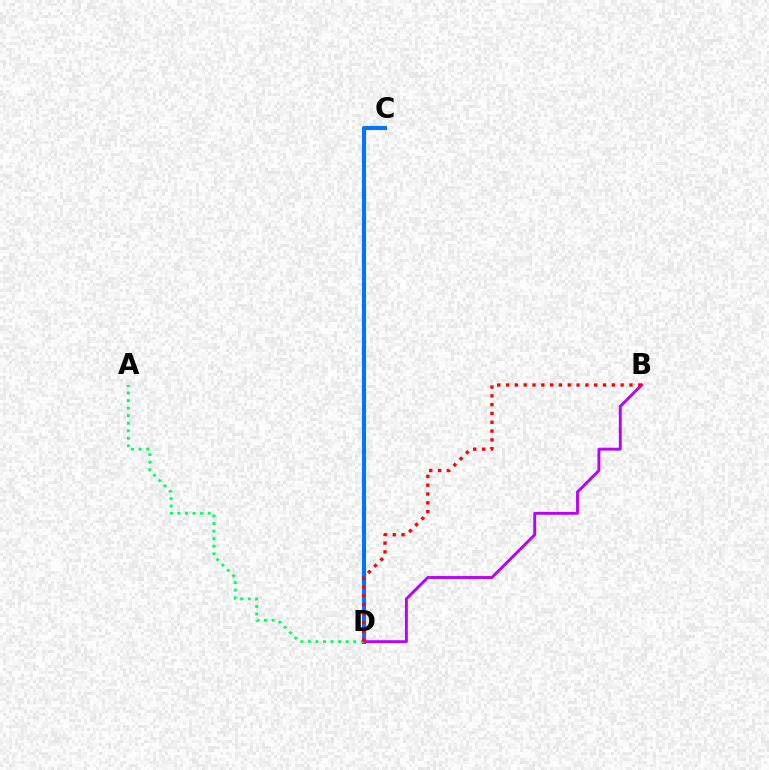{('C', 'D'): [{'color': '#d1ff00', 'line_style': 'dashed', 'thickness': 1.99}, {'color': '#0074ff', 'line_style': 'solid', 'thickness': 2.93}], ('B', 'D'): [{'color': '#b900ff', 'line_style': 'solid', 'thickness': 2.08}, {'color': '#ff0000', 'line_style': 'dotted', 'thickness': 2.39}], ('A', 'D'): [{'color': '#00ff5c', 'line_style': 'dotted', 'thickness': 2.05}]}